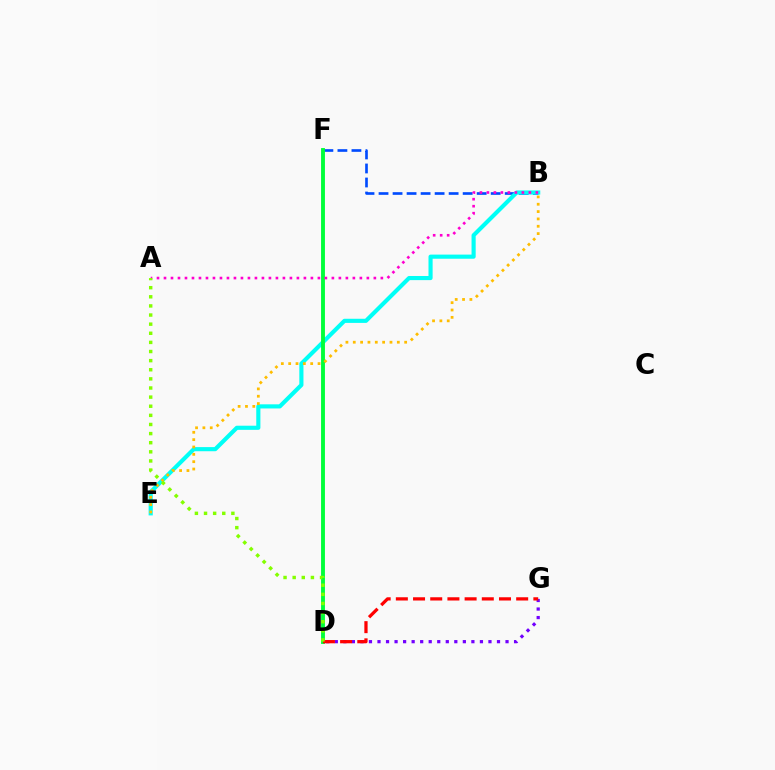{('B', 'F'): [{'color': '#004bff', 'line_style': 'dashed', 'thickness': 1.9}], ('B', 'E'): [{'color': '#00fff6', 'line_style': 'solid', 'thickness': 2.97}, {'color': '#ffbd00', 'line_style': 'dotted', 'thickness': 1.99}], ('D', 'G'): [{'color': '#7200ff', 'line_style': 'dotted', 'thickness': 2.32}, {'color': '#ff0000', 'line_style': 'dashed', 'thickness': 2.34}], ('D', 'F'): [{'color': '#00ff39', 'line_style': 'solid', 'thickness': 2.79}], ('A', 'B'): [{'color': '#ff00cf', 'line_style': 'dotted', 'thickness': 1.9}], ('A', 'D'): [{'color': '#84ff00', 'line_style': 'dotted', 'thickness': 2.48}]}